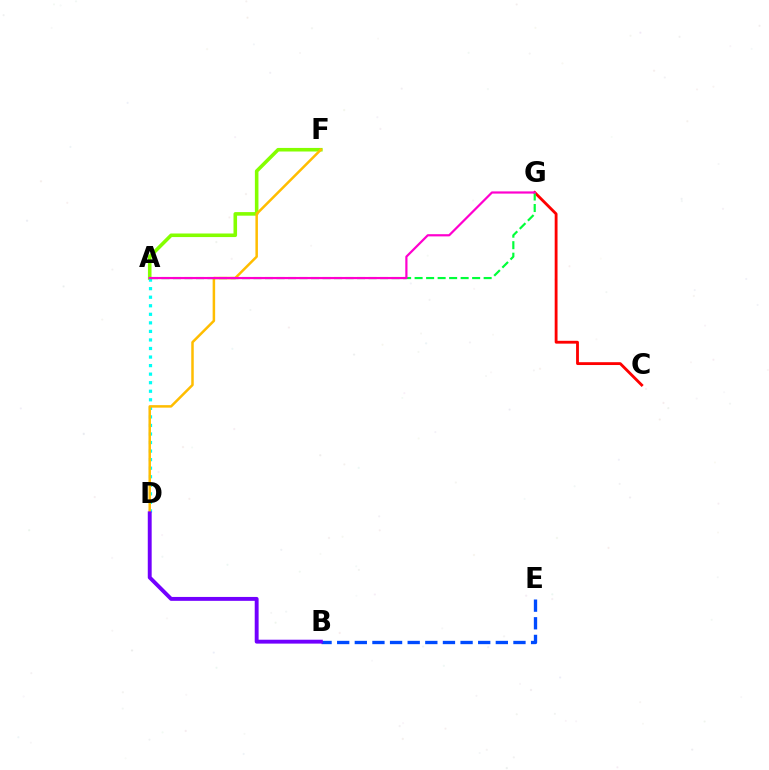{('C', 'G'): [{'color': '#ff0000', 'line_style': 'solid', 'thickness': 2.04}], ('A', 'F'): [{'color': '#84ff00', 'line_style': 'solid', 'thickness': 2.57}], ('B', 'E'): [{'color': '#004bff', 'line_style': 'dashed', 'thickness': 2.39}], ('A', 'D'): [{'color': '#00fff6', 'line_style': 'dotted', 'thickness': 2.32}], ('D', 'F'): [{'color': '#ffbd00', 'line_style': 'solid', 'thickness': 1.8}], ('A', 'G'): [{'color': '#00ff39', 'line_style': 'dashed', 'thickness': 1.56}, {'color': '#ff00cf', 'line_style': 'solid', 'thickness': 1.59}], ('B', 'D'): [{'color': '#7200ff', 'line_style': 'solid', 'thickness': 2.8}]}